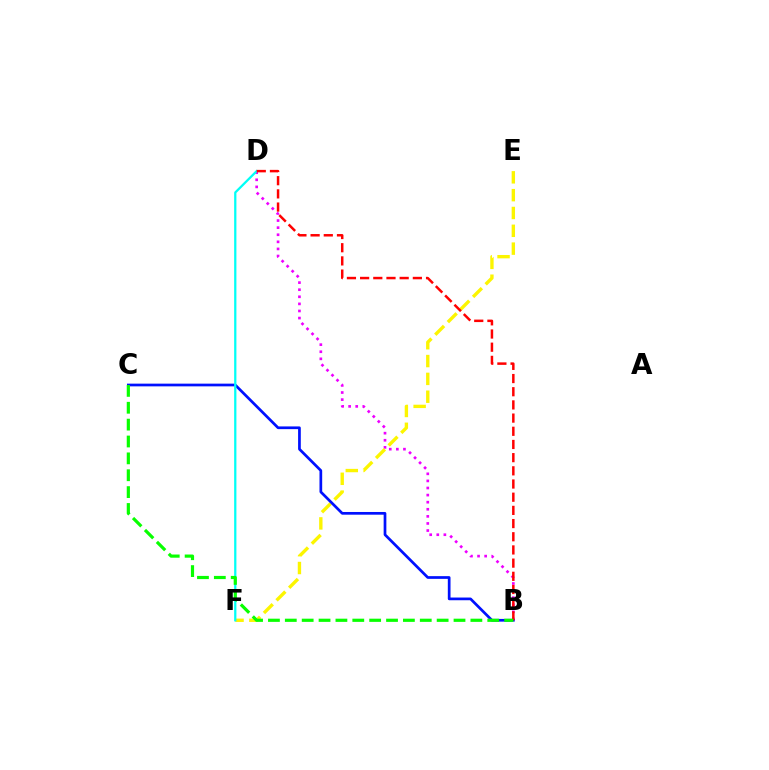{('B', 'D'): [{'color': '#ee00ff', 'line_style': 'dotted', 'thickness': 1.93}, {'color': '#ff0000', 'line_style': 'dashed', 'thickness': 1.79}], ('E', 'F'): [{'color': '#fcf500', 'line_style': 'dashed', 'thickness': 2.42}], ('B', 'C'): [{'color': '#0010ff', 'line_style': 'solid', 'thickness': 1.95}, {'color': '#08ff00', 'line_style': 'dashed', 'thickness': 2.29}], ('D', 'F'): [{'color': '#00fff6', 'line_style': 'solid', 'thickness': 1.63}]}